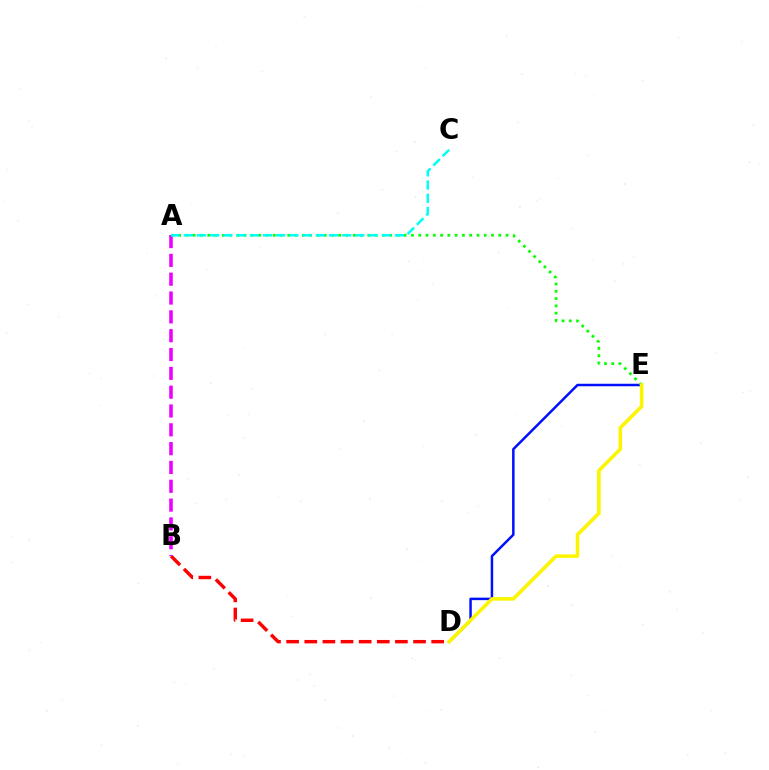{('B', 'D'): [{'color': '#ff0000', 'line_style': 'dashed', 'thickness': 2.46}], ('A', 'B'): [{'color': '#ee00ff', 'line_style': 'dashed', 'thickness': 2.56}], ('D', 'E'): [{'color': '#0010ff', 'line_style': 'solid', 'thickness': 1.79}, {'color': '#fcf500', 'line_style': 'solid', 'thickness': 2.56}], ('A', 'E'): [{'color': '#08ff00', 'line_style': 'dotted', 'thickness': 1.98}], ('A', 'C'): [{'color': '#00fff6', 'line_style': 'dashed', 'thickness': 1.79}]}